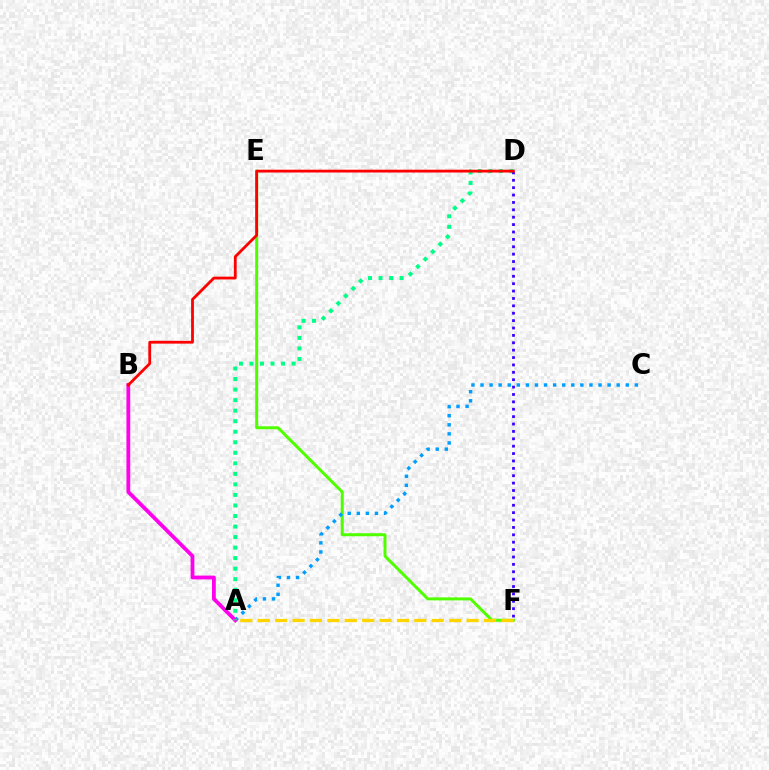{('E', 'F'): [{'color': '#4fff00', 'line_style': 'solid', 'thickness': 2.15}], ('A', 'C'): [{'color': '#009eff', 'line_style': 'dotted', 'thickness': 2.47}], ('A', 'F'): [{'color': '#ffd500', 'line_style': 'dashed', 'thickness': 2.36}], ('A', 'B'): [{'color': '#ff00ed', 'line_style': 'solid', 'thickness': 2.73}], ('A', 'D'): [{'color': '#00ff86', 'line_style': 'dotted', 'thickness': 2.86}], ('D', 'F'): [{'color': '#3700ff', 'line_style': 'dotted', 'thickness': 2.01}], ('B', 'D'): [{'color': '#ff0000', 'line_style': 'solid', 'thickness': 2.02}]}